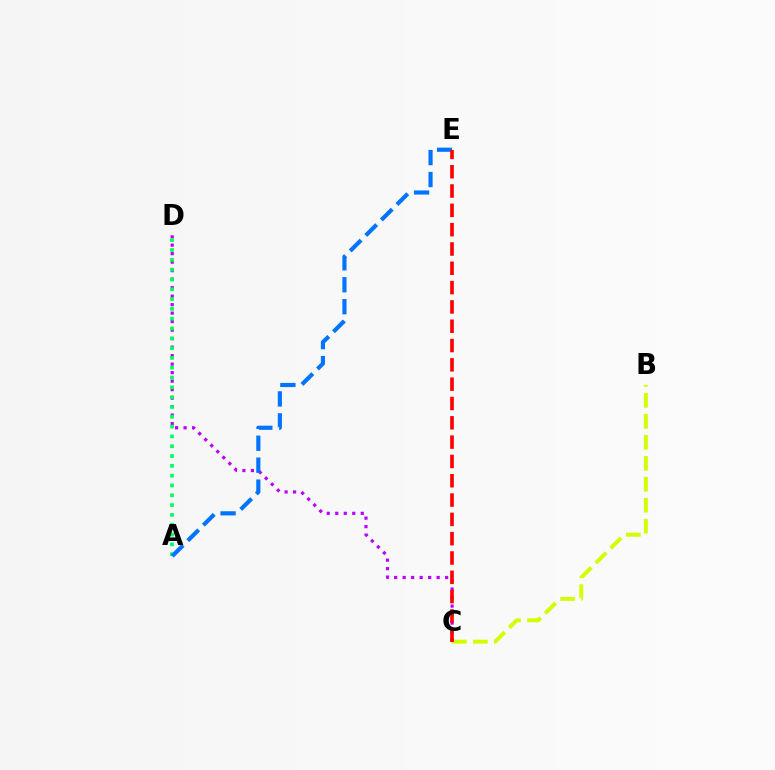{('B', 'C'): [{'color': '#d1ff00', 'line_style': 'dashed', 'thickness': 2.85}], ('C', 'D'): [{'color': '#b900ff', 'line_style': 'dotted', 'thickness': 2.31}], ('A', 'D'): [{'color': '#00ff5c', 'line_style': 'dotted', 'thickness': 2.67}], ('A', 'E'): [{'color': '#0074ff', 'line_style': 'dashed', 'thickness': 2.98}], ('C', 'E'): [{'color': '#ff0000', 'line_style': 'dashed', 'thickness': 2.62}]}